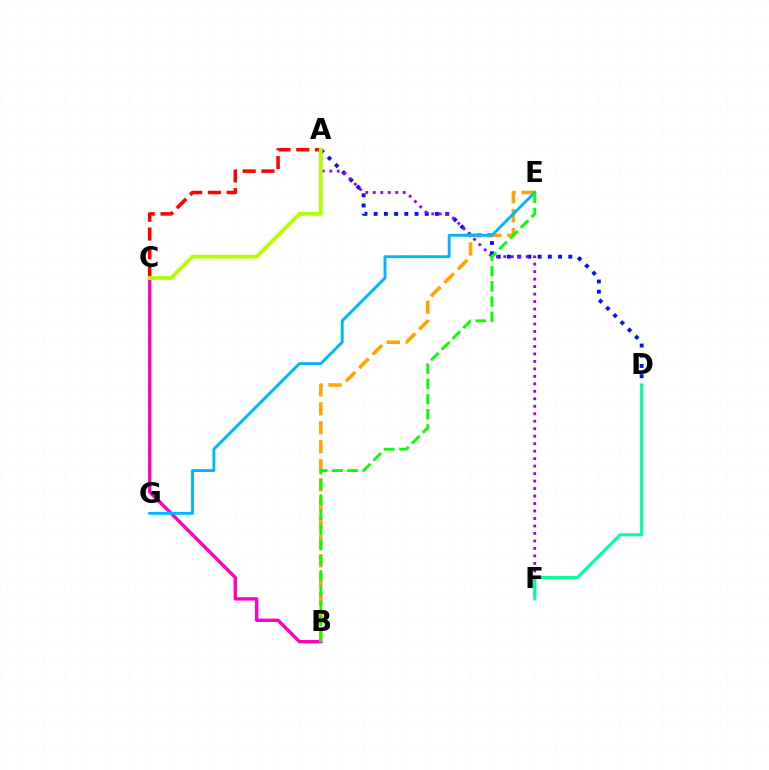{('A', 'D'): [{'color': '#0010ff', 'line_style': 'dotted', 'thickness': 2.78}], ('A', 'F'): [{'color': '#9b00ff', 'line_style': 'dotted', 'thickness': 2.03}], ('B', 'C'): [{'color': '#ff00bd', 'line_style': 'solid', 'thickness': 2.42}], ('B', 'E'): [{'color': '#ffa500', 'line_style': 'dashed', 'thickness': 2.58}, {'color': '#08ff00', 'line_style': 'dashed', 'thickness': 2.06}], ('A', 'C'): [{'color': '#ff0000', 'line_style': 'dashed', 'thickness': 2.55}, {'color': '#b3ff00', 'line_style': 'solid', 'thickness': 2.72}], ('D', 'F'): [{'color': '#00ff9d', 'line_style': 'solid', 'thickness': 2.2}], ('E', 'G'): [{'color': '#00b5ff', 'line_style': 'solid', 'thickness': 2.07}]}